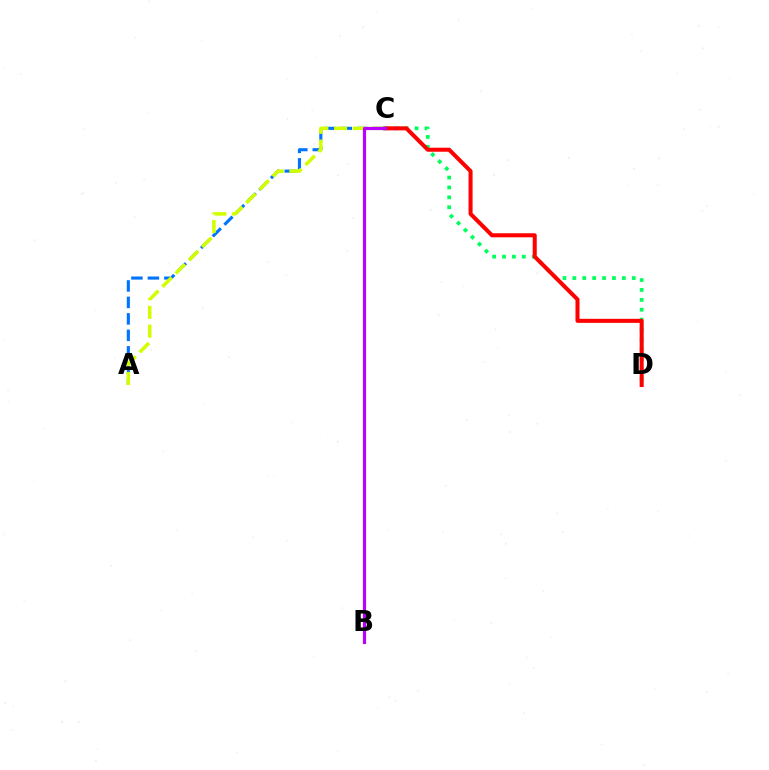{('C', 'D'): [{'color': '#00ff5c', 'line_style': 'dotted', 'thickness': 2.69}, {'color': '#ff0000', 'line_style': 'solid', 'thickness': 2.91}], ('A', 'C'): [{'color': '#0074ff', 'line_style': 'dashed', 'thickness': 2.24}, {'color': '#d1ff00', 'line_style': 'dashed', 'thickness': 2.54}], ('B', 'C'): [{'color': '#b900ff', 'line_style': 'solid', 'thickness': 2.28}]}